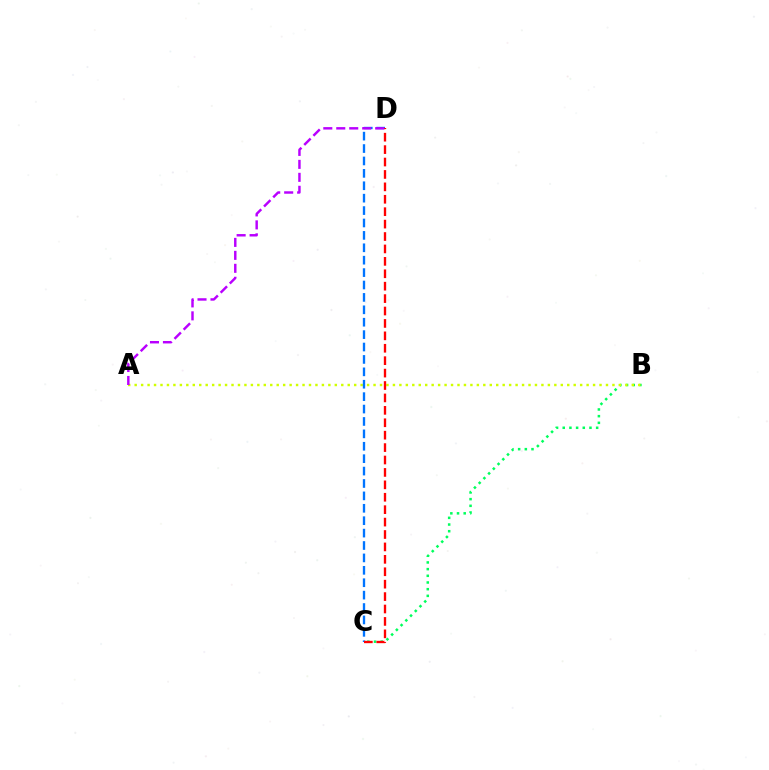{('B', 'C'): [{'color': '#00ff5c', 'line_style': 'dotted', 'thickness': 1.82}], ('A', 'B'): [{'color': '#d1ff00', 'line_style': 'dotted', 'thickness': 1.75}], ('C', 'D'): [{'color': '#0074ff', 'line_style': 'dashed', 'thickness': 1.69}, {'color': '#ff0000', 'line_style': 'dashed', 'thickness': 1.69}], ('A', 'D'): [{'color': '#b900ff', 'line_style': 'dashed', 'thickness': 1.76}]}